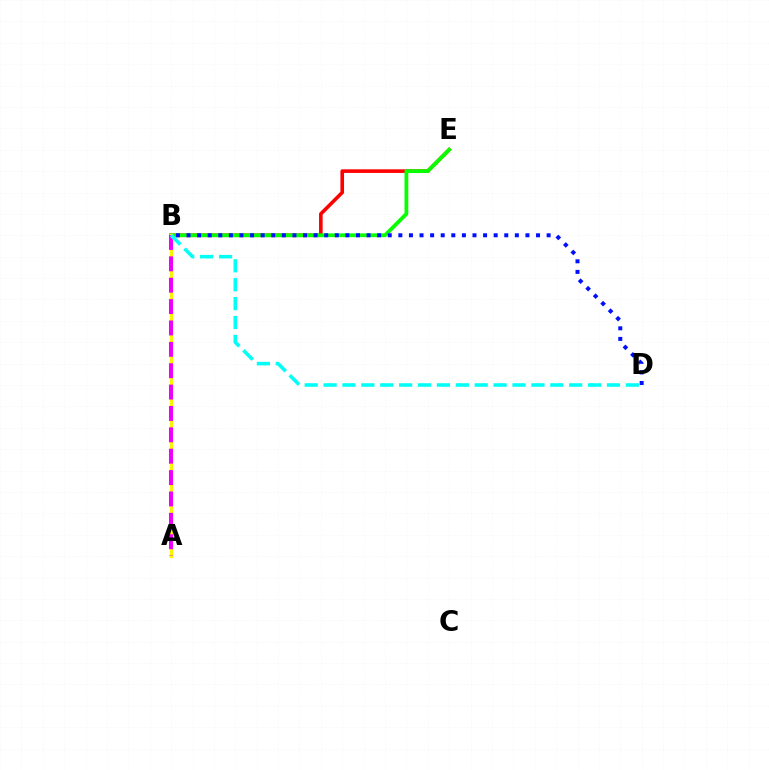{('B', 'E'): [{'color': '#ff0000', 'line_style': 'solid', 'thickness': 2.6}, {'color': '#08ff00', 'line_style': 'solid', 'thickness': 2.73}], ('A', 'B'): [{'color': '#fcf500', 'line_style': 'solid', 'thickness': 2.36}, {'color': '#ee00ff', 'line_style': 'dashed', 'thickness': 2.9}], ('B', 'D'): [{'color': '#0010ff', 'line_style': 'dotted', 'thickness': 2.88}, {'color': '#00fff6', 'line_style': 'dashed', 'thickness': 2.57}]}